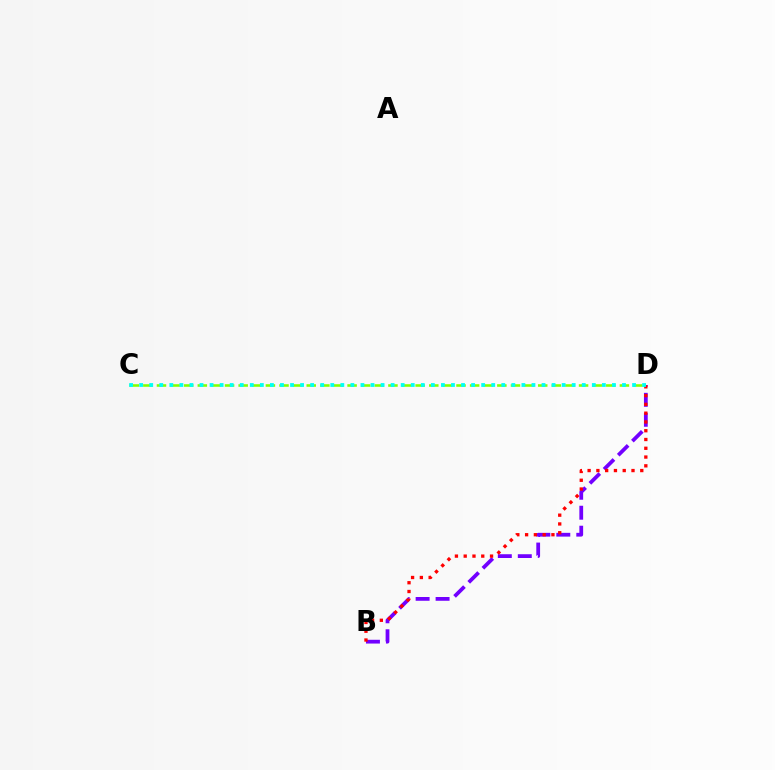{('B', 'D'): [{'color': '#7200ff', 'line_style': 'dashed', 'thickness': 2.71}, {'color': '#ff0000', 'line_style': 'dotted', 'thickness': 2.38}], ('C', 'D'): [{'color': '#84ff00', 'line_style': 'dashed', 'thickness': 1.85}, {'color': '#00fff6', 'line_style': 'dotted', 'thickness': 2.73}]}